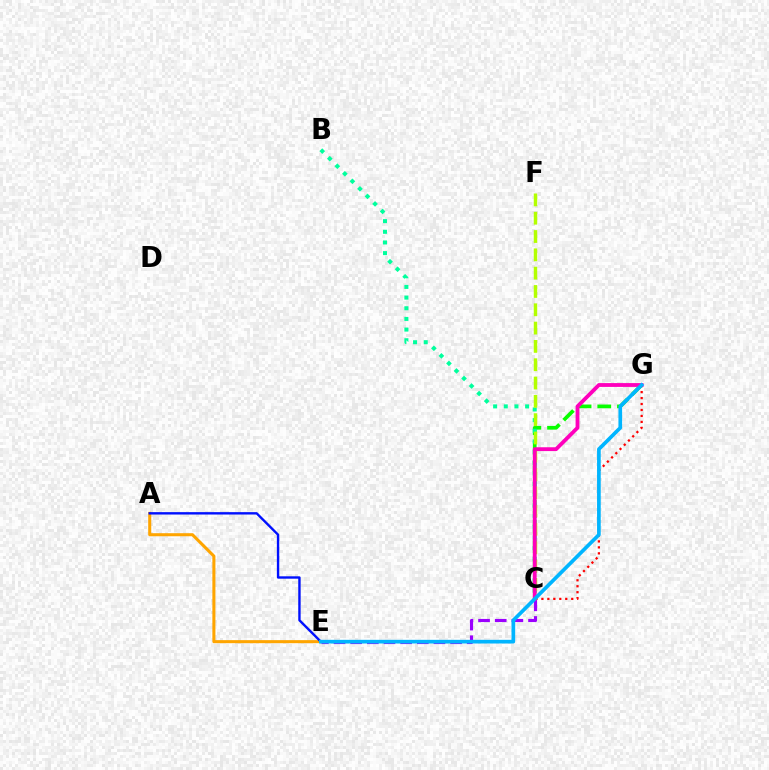{('A', 'E'): [{'color': '#ffa500', 'line_style': 'solid', 'thickness': 2.2}, {'color': '#0010ff', 'line_style': 'solid', 'thickness': 1.72}], ('C', 'G'): [{'color': '#08ff00', 'line_style': 'dashed', 'thickness': 2.68}, {'color': '#ff0000', 'line_style': 'dotted', 'thickness': 1.62}, {'color': '#ff00bd', 'line_style': 'solid', 'thickness': 2.75}], ('C', 'E'): [{'color': '#9b00ff', 'line_style': 'dashed', 'thickness': 2.26}], ('B', 'C'): [{'color': '#00ff9d', 'line_style': 'dotted', 'thickness': 2.9}], ('C', 'F'): [{'color': '#b3ff00', 'line_style': 'dashed', 'thickness': 2.49}], ('E', 'G'): [{'color': '#00b5ff', 'line_style': 'solid', 'thickness': 2.65}]}